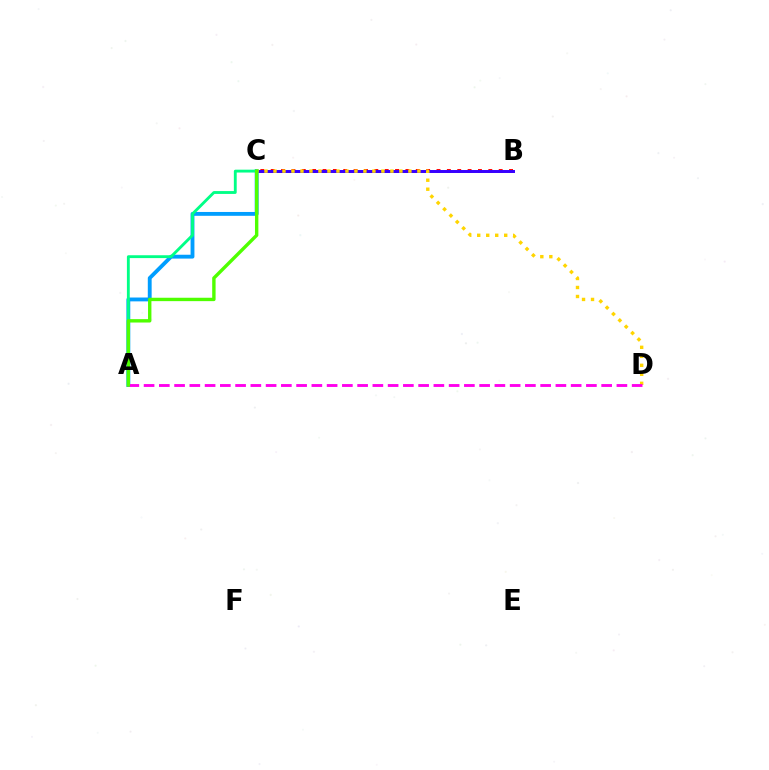{('A', 'C'): [{'color': '#009eff', 'line_style': 'solid', 'thickness': 2.77}, {'color': '#00ff86', 'line_style': 'solid', 'thickness': 2.05}, {'color': '#4fff00', 'line_style': 'solid', 'thickness': 2.44}], ('B', 'C'): [{'color': '#ff0000', 'line_style': 'dotted', 'thickness': 2.82}, {'color': '#3700ff', 'line_style': 'solid', 'thickness': 2.14}], ('C', 'D'): [{'color': '#ffd500', 'line_style': 'dotted', 'thickness': 2.44}], ('A', 'D'): [{'color': '#ff00ed', 'line_style': 'dashed', 'thickness': 2.07}]}